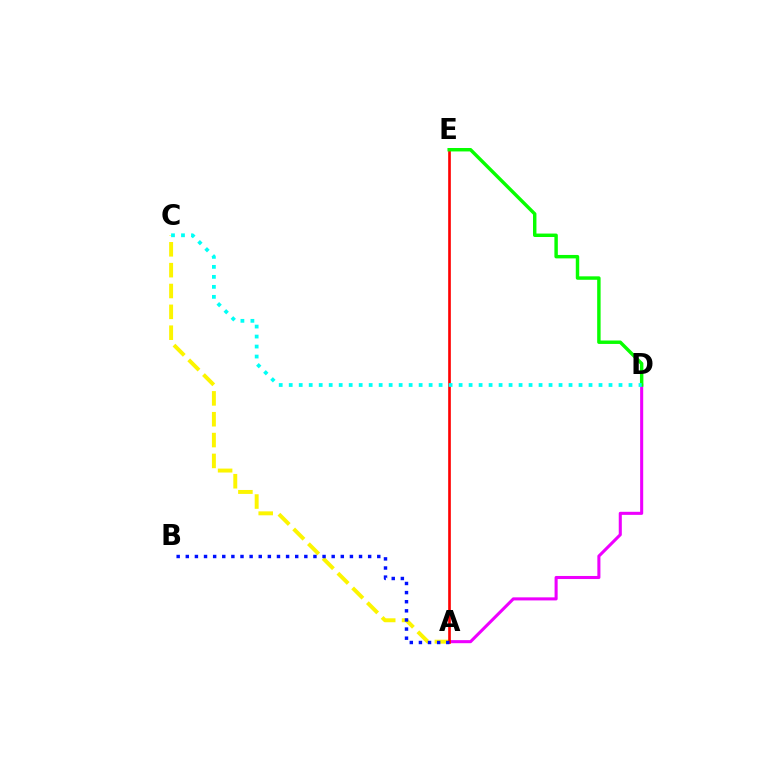{('A', 'D'): [{'color': '#ee00ff', 'line_style': 'solid', 'thickness': 2.21}], ('A', 'C'): [{'color': '#fcf500', 'line_style': 'dashed', 'thickness': 2.83}], ('A', 'E'): [{'color': '#ff0000', 'line_style': 'solid', 'thickness': 1.91}], ('A', 'B'): [{'color': '#0010ff', 'line_style': 'dotted', 'thickness': 2.48}], ('D', 'E'): [{'color': '#08ff00', 'line_style': 'solid', 'thickness': 2.47}], ('C', 'D'): [{'color': '#00fff6', 'line_style': 'dotted', 'thickness': 2.72}]}